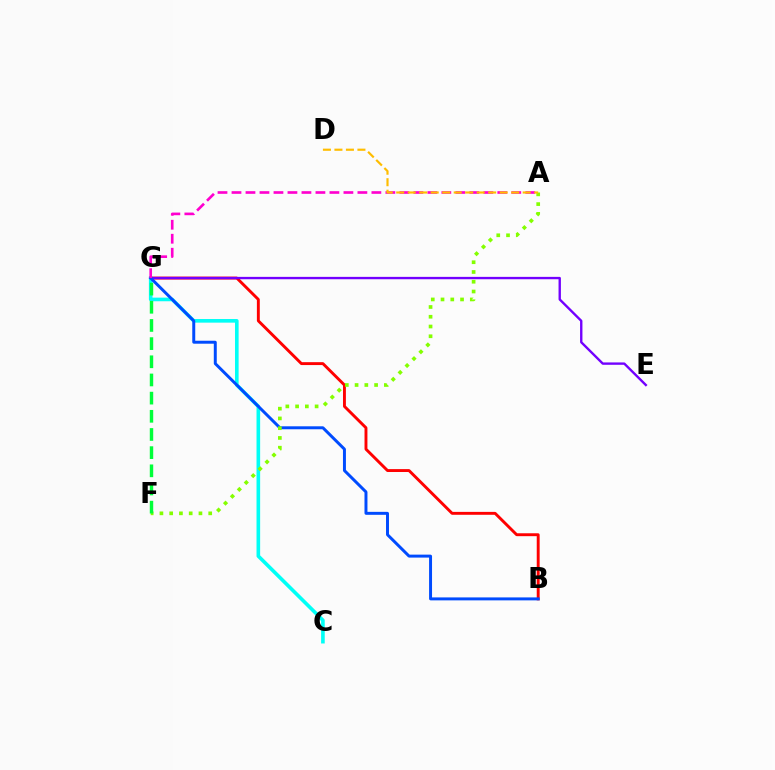{('B', 'G'): [{'color': '#ff0000', 'line_style': 'solid', 'thickness': 2.09}, {'color': '#004bff', 'line_style': 'solid', 'thickness': 2.14}], ('C', 'G'): [{'color': '#00fff6', 'line_style': 'solid', 'thickness': 2.6}], ('E', 'G'): [{'color': '#7200ff', 'line_style': 'solid', 'thickness': 1.71}], ('A', 'F'): [{'color': '#84ff00', 'line_style': 'dotted', 'thickness': 2.65}], ('A', 'G'): [{'color': '#ff00cf', 'line_style': 'dashed', 'thickness': 1.9}], ('F', 'G'): [{'color': '#00ff39', 'line_style': 'dashed', 'thickness': 2.47}], ('A', 'D'): [{'color': '#ffbd00', 'line_style': 'dashed', 'thickness': 1.56}]}